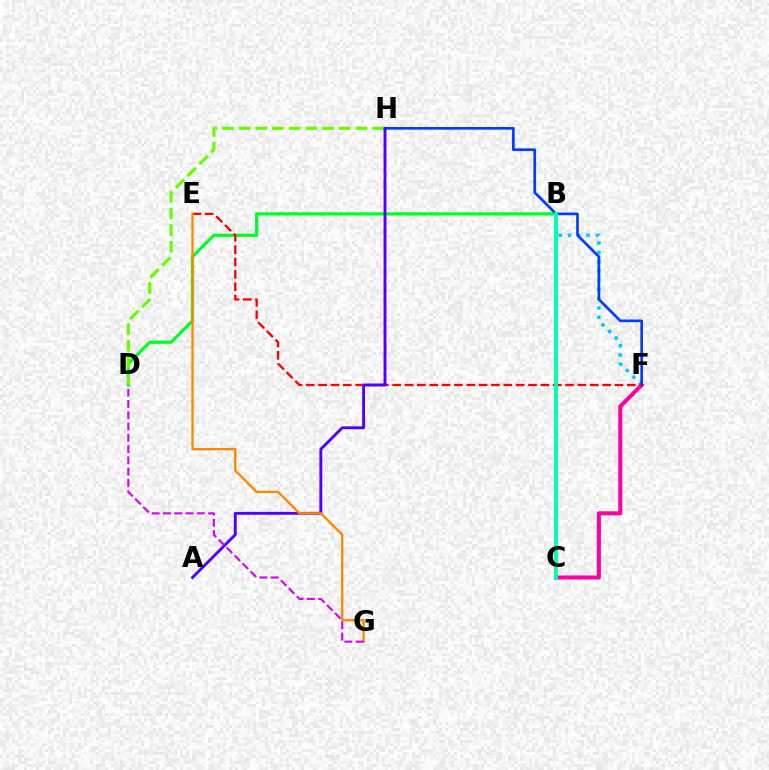{('B', 'F'): [{'color': '#00c7ff', 'line_style': 'dotted', 'thickness': 2.52}], ('C', 'F'): [{'color': '#ff00a0', 'line_style': 'solid', 'thickness': 2.92}], ('B', 'D'): [{'color': '#00ff27', 'line_style': 'solid', 'thickness': 2.33}], ('F', 'H'): [{'color': '#003fff', 'line_style': 'solid', 'thickness': 1.94}], ('E', 'F'): [{'color': '#ff0000', 'line_style': 'dashed', 'thickness': 1.68}], ('B', 'C'): [{'color': '#eeff00', 'line_style': 'solid', 'thickness': 1.56}, {'color': '#00ffaf', 'line_style': 'solid', 'thickness': 2.8}], ('D', 'H'): [{'color': '#66ff00', 'line_style': 'dashed', 'thickness': 2.27}], ('A', 'H'): [{'color': '#4f00ff', 'line_style': 'solid', 'thickness': 2.08}], ('E', 'G'): [{'color': '#ff8800', 'line_style': 'solid', 'thickness': 1.7}], ('D', 'G'): [{'color': '#d600ff', 'line_style': 'dashed', 'thickness': 1.53}]}